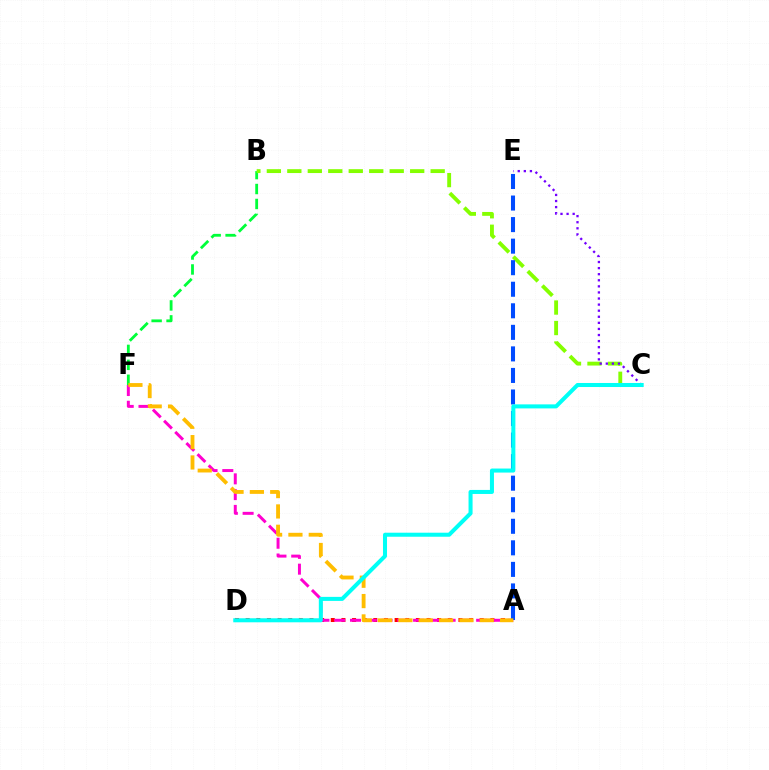{('B', 'F'): [{'color': '#00ff39', 'line_style': 'dashed', 'thickness': 2.03}], ('B', 'C'): [{'color': '#84ff00', 'line_style': 'dashed', 'thickness': 2.78}], ('C', 'E'): [{'color': '#7200ff', 'line_style': 'dotted', 'thickness': 1.65}], ('A', 'D'): [{'color': '#ff0000', 'line_style': 'dotted', 'thickness': 2.89}], ('A', 'F'): [{'color': '#ff00cf', 'line_style': 'dashed', 'thickness': 2.14}, {'color': '#ffbd00', 'line_style': 'dashed', 'thickness': 2.76}], ('A', 'E'): [{'color': '#004bff', 'line_style': 'dashed', 'thickness': 2.93}], ('C', 'D'): [{'color': '#00fff6', 'line_style': 'solid', 'thickness': 2.9}]}